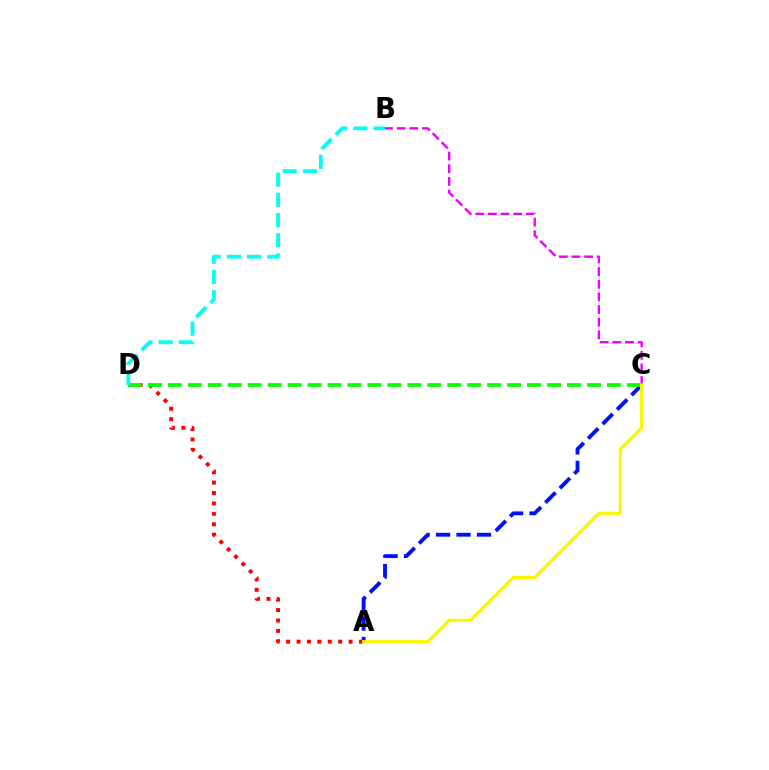{('B', 'C'): [{'color': '#ee00ff', 'line_style': 'dashed', 'thickness': 1.72}], ('A', 'C'): [{'color': '#0010ff', 'line_style': 'dashed', 'thickness': 2.78}, {'color': '#fcf500', 'line_style': 'solid', 'thickness': 2.28}], ('A', 'D'): [{'color': '#ff0000', 'line_style': 'dotted', 'thickness': 2.83}], ('C', 'D'): [{'color': '#08ff00', 'line_style': 'dashed', 'thickness': 2.71}], ('B', 'D'): [{'color': '#00fff6', 'line_style': 'dashed', 'thickness': 2.74}]}